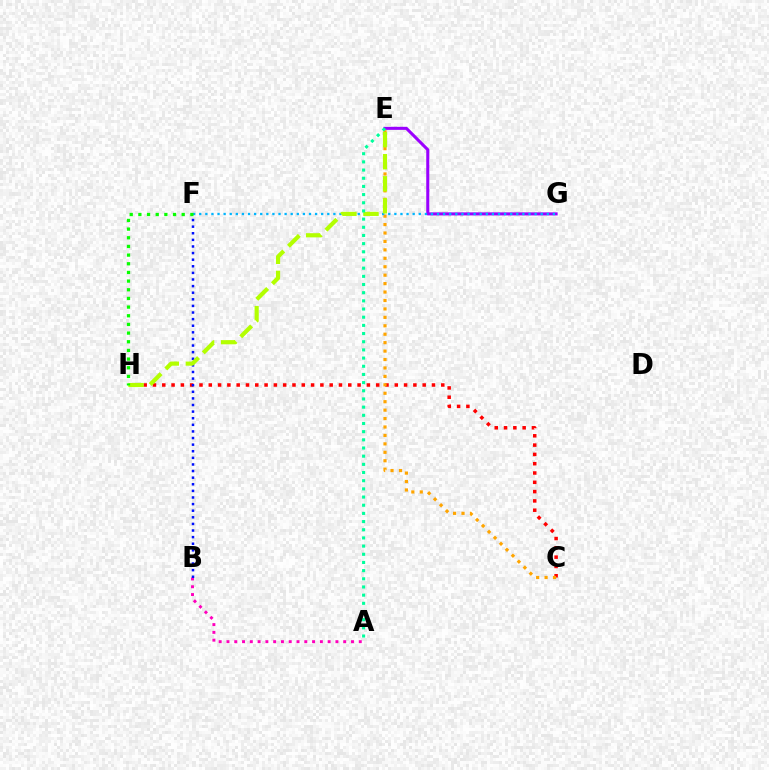{('E', 'G'): [{'color': '#9b00ff', 'line_style': 'solid', 'thickness': 2.2}], ('C', 'H'): [{'color': '#ff0000', 'line_style': 'dotted', 'thickness': 2.53}], ('A', 'B'): [{'color': '#ff00bd', 'line_style': 'dotted', 'thickness': 2.11}], ('C', 'E'): [{'color': '#ffa500', 'line_style': 'dotted', 'thickness': 2.29}], ('B', 'F'): [{'color': '#0010ff', 'line_style': 'dotted', 'thickness': 1.79}], ('F', 'G'): [{'color': '#00b5ff', 'line_style': 'dotted', 'thickness': 1.66}], ('E', 'H'): [{'color': '#b3ff00', 'line_style': 'dashed', 'thickness': 3.0}], ('A', 'E'): [{'color': '#00ff9d', 'line_style': 'dotted', 'thickness': 2.22}], ('F', 'H'): [{'color': '#08ff00', 'line_style': 'dotted', 'thickness': 2.35}]}